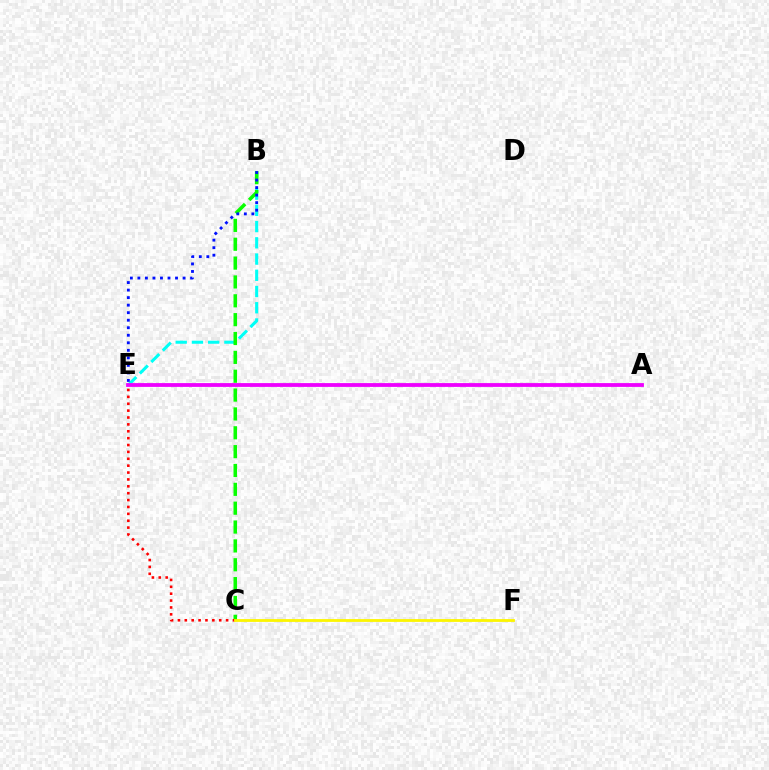{('B', 'E'): [{'color': '#00fff6', 'line_style': 'dashed', 'thickness': 2.21}, {'color': '#0010ff', 'line_style': 'dotted', 'thickness': 2.05}], ('A', 'E'): [{'color': '#ee00ff', 'line_style': 'solid', 'thickness': 2.73}], ('B', 'C'): [{'color': '#08ff00', 'line_style': 'dashed', 'thickness': 2.56}], ('C', 'E'): [{'color': '#ff0000', 'line_style': 'dotted', 'thickness': 1.87}], ('C', 'F'): [{'color': '#fcf500', 'line_style': 'solid', 'thickness': 2.02}]}